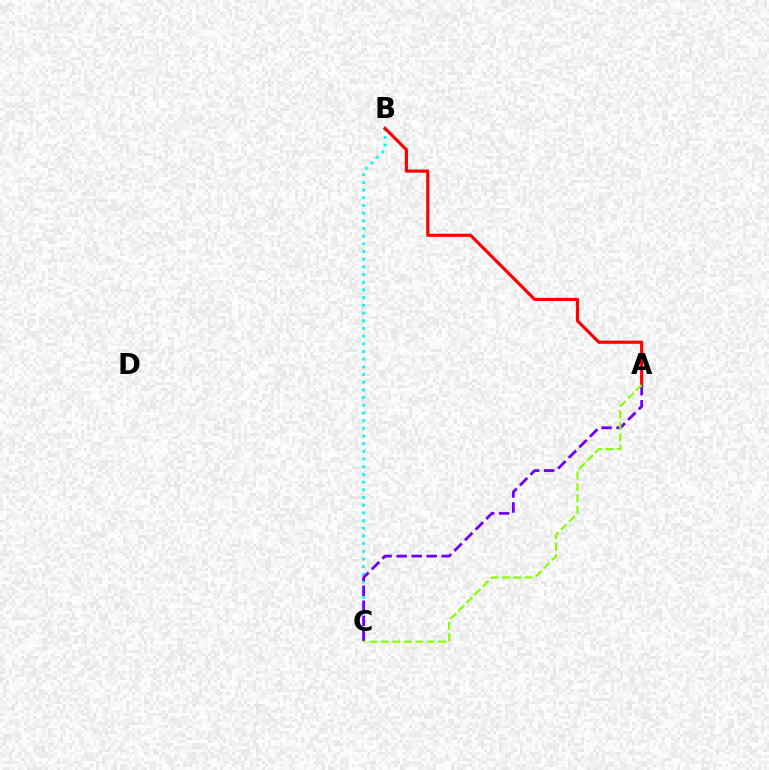{('B', 'C'): [{'color': '#00fff6', 'line_style': 'dotted', 'thickness': 2.09}], ('A', 'B'): [{'color': '#ff0000', 'line_style': 'solid', 'thickness': 2.28}], ('A', 'C'): [{'color': '#7200ff', 'line_style': 'dashed', 'thickness': 2.04}, {'color': '#84ff00', 'line_style': 'dashed', 'thickness': 1.55}]}